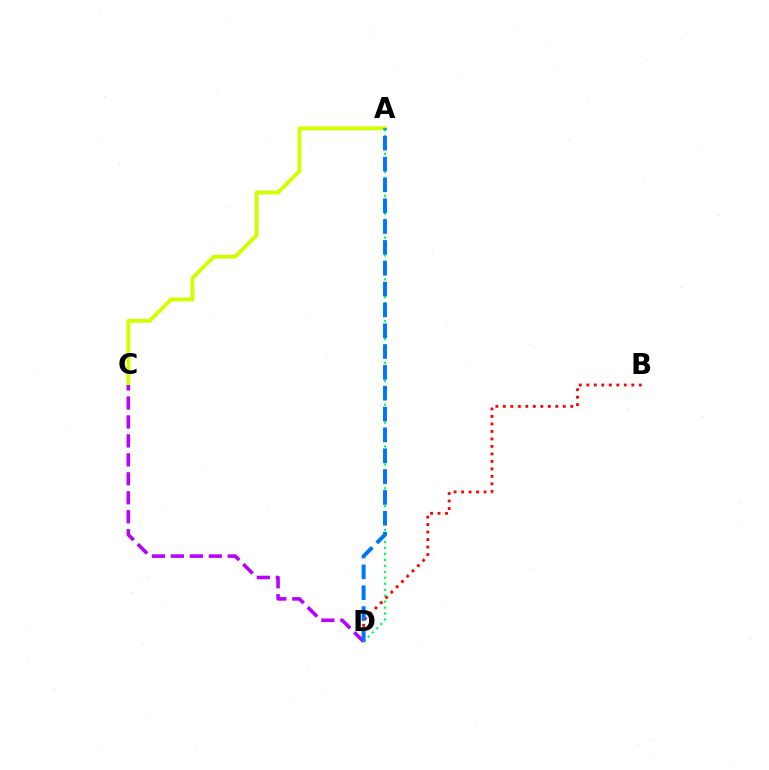{('A', 'C'): [{'color': '#d1ff00', 'line_style': 'solid', 'thickness': 2.82}], ('C', 'D'): [{'color': '#b900ff', 'line_style': 'dashed', 'thickness': 2.58}], ('B', 'D'): [{'color': '#ff0000', 'line_style': 'dotted', 'thickness': 2.04}], ('A', 'D'): [{'color': '#00ff5c', 'line_style': 'dotted', 'thickness': 1.62}, {'color': '#0074ff', 'line_style': 'dashed', 'thickness': 2.83}]}